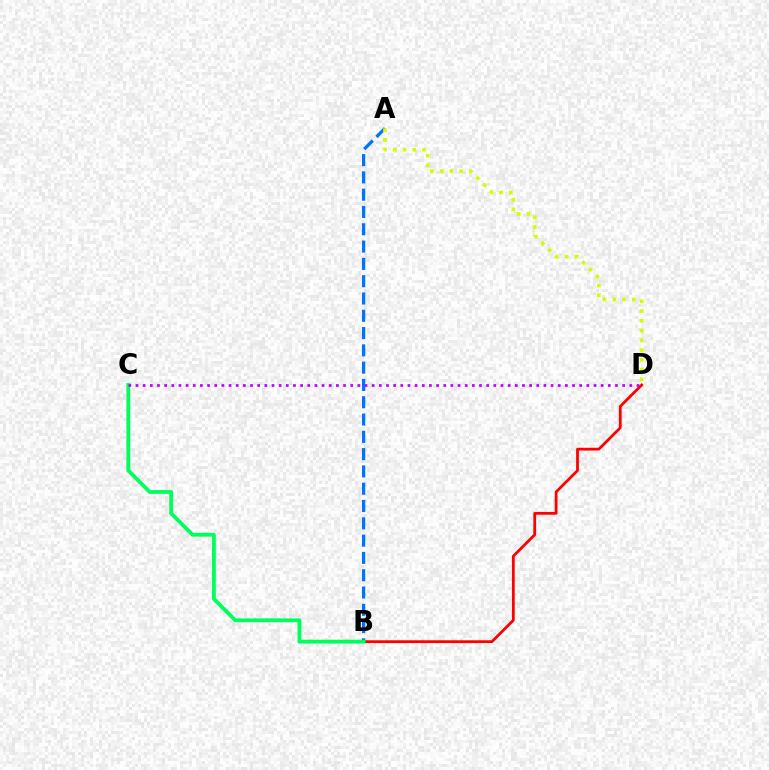{('B', 'D'): [{'color': '#ff0000', 'line_style': 'solid', 'thickness': 1.99}], ('A', 'B'): [{'color': '#0074ff', 'line_style': 'dashed', 'thickness': 2.35}], ('B', 'C'): [{'color': '#00ff5c', 'line_style': 'solid', 'thickness': 2.75}], ('C', 'D'): [{'color': '#b900ff', 'line_style': 'dotted', 'thickness': 1.94}], ('A', 'D'): [{'color': '#d1ff00', 'line_style': 'dotted', 'thickness': 2.65}]}